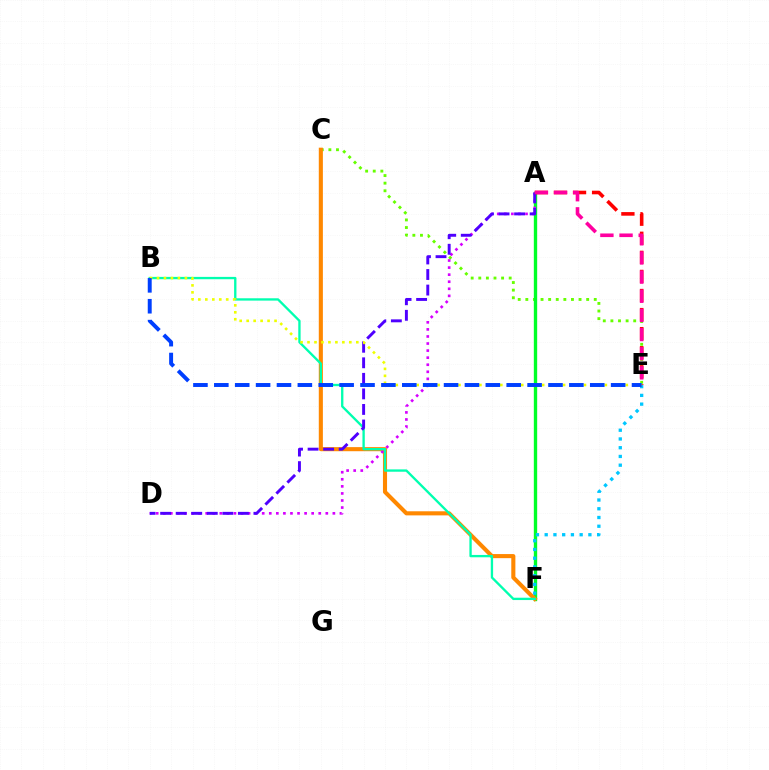{('C', 'E'): [{'color': '#66ff00', 'line_style': 'dotted', 'thickness': 2.07}], ('A', 'F'): [{'color': '#00ff27', 'line_style': 'solid', 'thickness': 2.41}], ('A', 'E'): [{'color': '#ff0000', 'line_style': 'dashed', 'thickness': 2.59}, {'color': '#ff00a0', 'line_style': 'dashed', 'thickness': 2.6}], ('C', 'F'): [{'color': '#ff8800', 'line_style': 'solid', 'thickness': 2.95}], ('A', 'D'): [{'color': '#d600ff', 'line_style': 'dotted', 'thickness': 1.92}, {'color': '#4f00ff', 'line_style': 'dashed', 'thickness': 2.11}], ('B', 'F'): [{'color': '#00ffaf', 'line_style': 'solid', 'thickness': 1.68}], ('E', 'F'): [{'color': '#00c7ff', 'line_style': 'dotted', 'thickness': 2.37}], ('B', 'E'): [{'color': '#eeff00', 'line_style': 'dotted', 'thickness': 1.89}, {'color': '#003fff', 'line_style': 'dashed', 'thickness': 2.84}]}